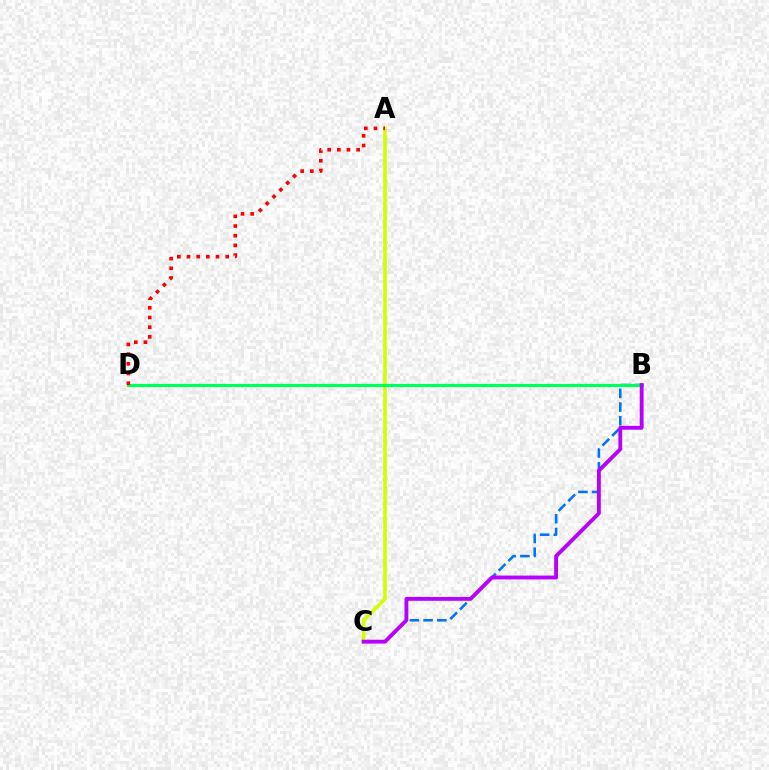{('A', 'C'): [{'color': '#d1ff00', 'line_style': 'solid', 'thickness': 2.56}], ('B', 'C'): [{'color': '#0074ff', 'line_style': 'dashed', 'thickness': 1.86}, {'color': '#b900ff', 'line_style': 'solid', 'thickness': 2.77}], ('B', 'D'): [{'color': '#00ff5c', 'line_style': 'solid', 'thickness': 2.28}], ('A', 'D'): [{'color': '#ff0000', 'line_style': 'dotted', 'thickness': 2.63}]}